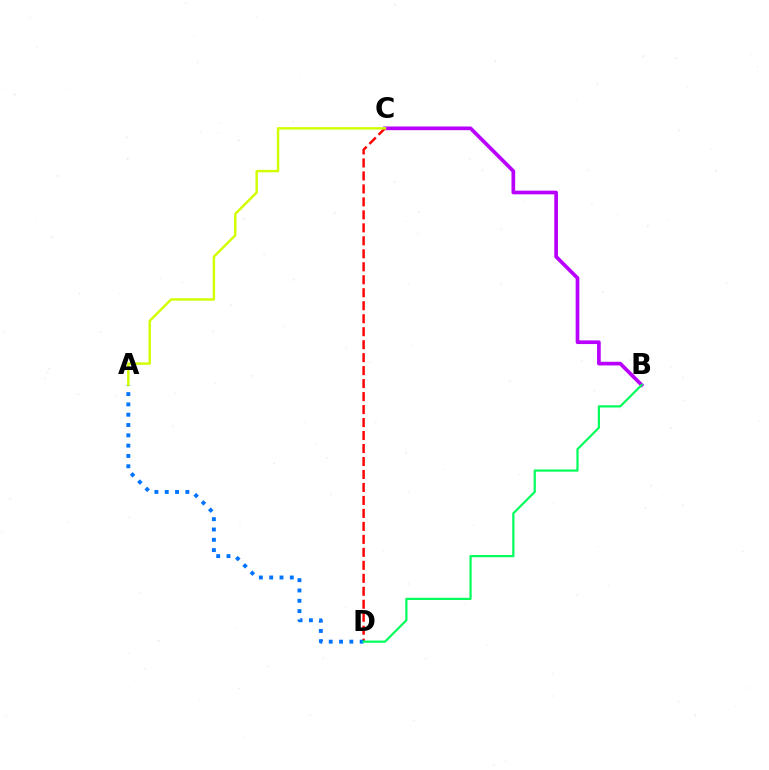{('B', 'C'): [{'color': '#b900ff', 'line_style': 'solid', 'thickness': 2.65}], ('C', 'D'): [{'color': '#ff0000', 'line_style': 'dashed', 'thickness': 1.76}], ('A', 'D'): [{'color': '#0074ff', 'line_style': 'dotted', 'thickness': 2.8}], ('B', 'D'): [{'color': '#00ff5c', 'line_style': 'solid', 'thickness': 1.59}], ('A', 'C'): [{'color': '#d1ff00', 'line_style': 'solid', 'thickness': 1.75}]}